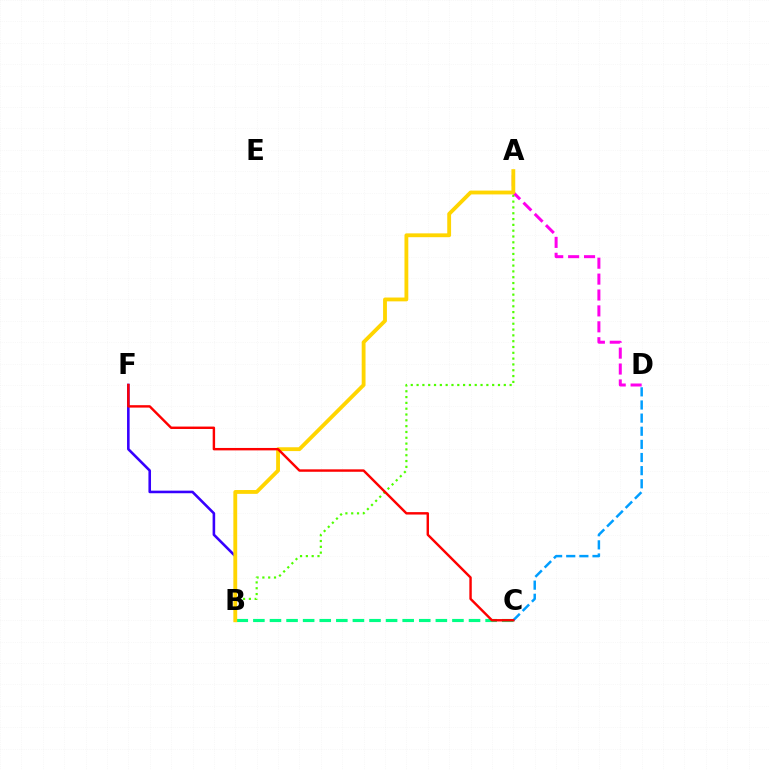{('B', 'C'): [{'color': '#00ff86', 'line_style': 'dashed', 'thickness': 2.25}], ('A', 'B'): [{'color': '#4fff00', 'line_style': 'dotted', 'thickness': 1.58}, {'color': '#ffd500', 'line_style': 'solid', 'thickness': 2.76}], ('B', 'F'): [{'color': '#3700ff', 'line_style': 'solid', 'thickness': 1.86}], ('A', 'D'): [{'color': '#ff00ed', 'line_style': 'dashed', 'thickness': 2.16}], ('C', 'D'): [{'color': '#009eff', 'line_style': 'dashed', 'thickness': 1.78}], ('C', 'F'): [{'color': '#ff0000', 'line_style': 'solid', 'thickness': 1.74}]}